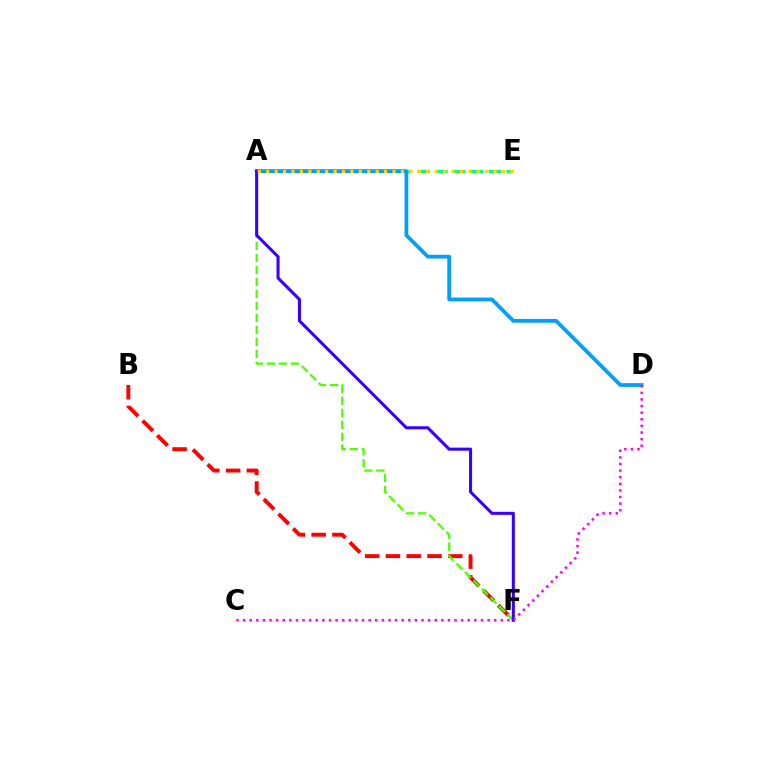{('A', 'E'): [{'color': '#00ff86', 'line_style': 'dashed', 'thickness': 2.42}, {'color': '#ffd500', 'line_style': 'dotted', 'thickness': 2.29}], ('B', 'F'): [{'color': '#ff0000', 'line_style': 'dashed', 'thickness': 2.82}], ('A', 'F'): [{'color': '#4fff00', 'line_style': 'dashed', 'thickness': 1.63}, {'color': '#3700ff', 'line_style': 'solid', 'thickness': 2.2}], ('A', 'D'): [{'color': '#009eff', 'line_style': 'solid', 'thickness': 2.7}], ('C', 'D'): [{'color': '#ff00ed', 'line_style': 'dotted', 'thickness': 1.8}]}